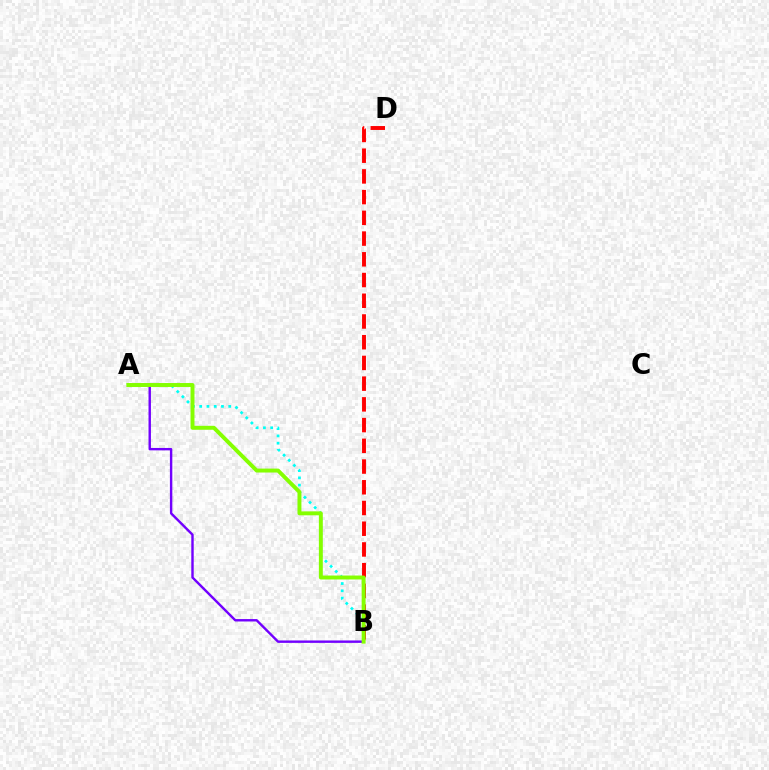{('A', 'B'): [{'color': '#00fff6', 'line_style': 'dotted', 'thickness': 1.97}, {'color': '#7200ff', 'line_style': 'solid', 'thickness': 1.74}, {'color': '#84ff00', 'line_style': 'solid', 'thickness': 2.83}], ('B', 'D'): [{'color': '#ff0000', 'line_style': 'dashed', 'thickness': 2.82}]}